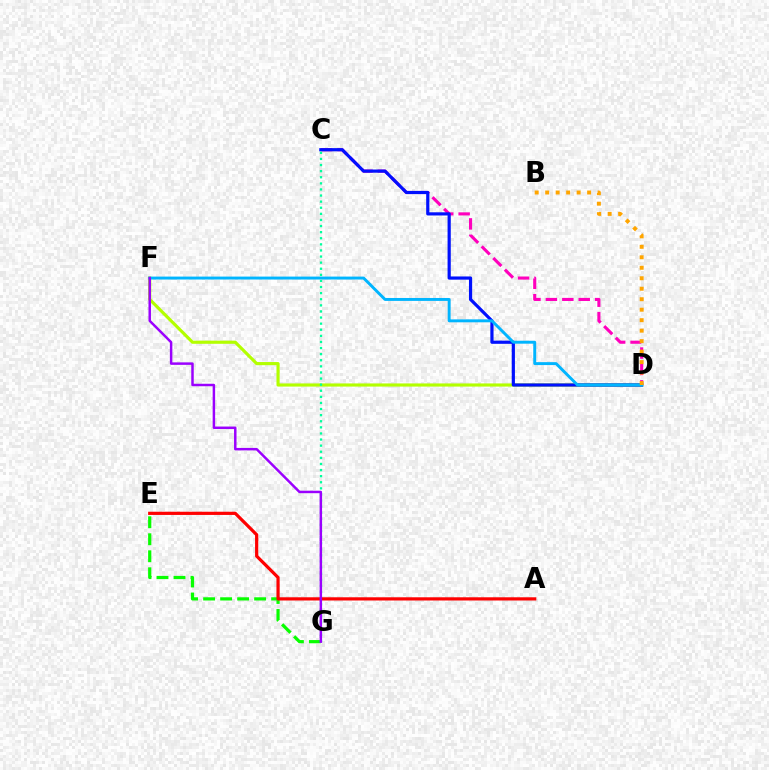{('D', 'F'): [{'color': '#b3ff00', 'line_style': 'solid', 'thickness': 2.27}, {'color': '#00b5ff', 'line_style': 'solid', 'thickness': 2.11}], ('C', 'D'): [{'color': '#ff00bd', 'line_style': 'dashed', 'thickness': 2.23}, {'color': '#0010ff', 'line_style': 'solid', 'thickness': 2.29}], ('E', 'G'): [{'color': '#08ff00', 'line_style': 'dashed', 'thickness': 2.31}], ('C', 'G'): [{'color': '#00ff9d', 'line_style': 'dotted', 'thickness': 1.66}], ('B', 'D'): [{'color': '#ffa500', 'line_style': 'dotted', 'thickness': 2.85}], ('A', 'E'): [{'color': '#ff0000', 'line_style': 'solid', 'thickness': 2.31}], ('F', 'G'): [{'color': '#9b00ff', 'line_style': 'solid', 'thickness': 1.78}]}